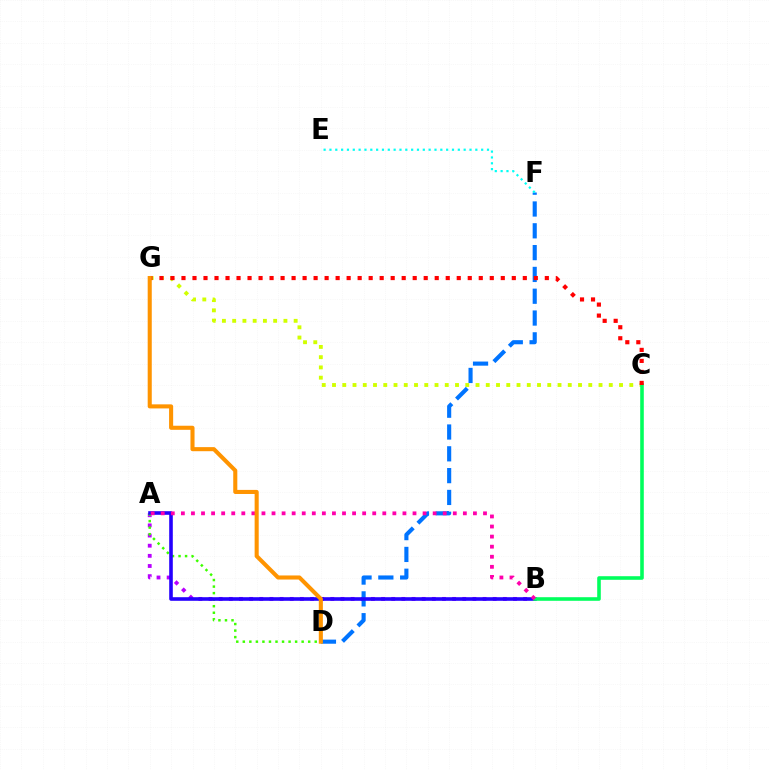{('A', 'B'): [{'color': '#b900ff', 'line_style': 'dotted', 'thickness': 2.76}, {'color': '#2500ff', 'line_style': 'solid', 'thickness': 2.59}, {'color': '#ff00ac', 'line_style': 'dotted', 'thickness': 2.74}], ('C', 'G'): [{'color': '#d1ff00', 'line_style': 'dotted', 'thickness': 2.79}, {'color': '#ff0000', 'line_style': 'dotted', 'thickness': 2.99}], ('A', 'D'): [{'color': '#3dff00', 'line_style': 'dotted', 'thickness': 1.78}], ('D', 'F'): [{'color': '#0074ff', 'line_style': 'dashed', 'thickness': 2.96}], ('B', 'C'): [{'color': '#00ff5c', 'line_style': 'solid', 'thickness': 2.59}], ('D', 'G'): [{'color': '#ff9400', 'line_style': 'solid', 'thickness': 2.94}], ('E', 'F'): [{'color': '#00fff6', 'line_style': 'dotted', 'thickness': 1.59}]}